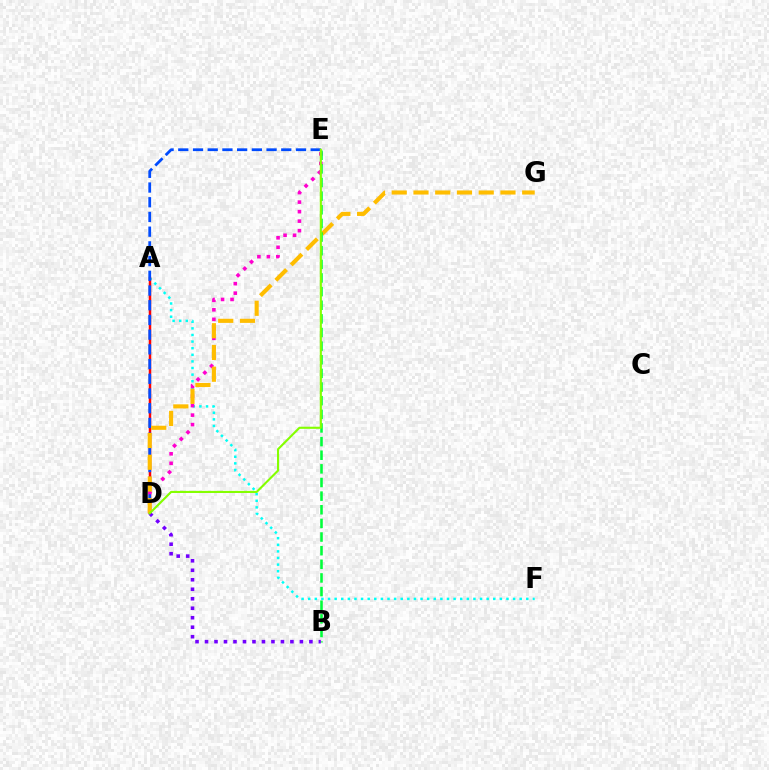{('A', 'F'): [{'color': '#00fff6', 'line_style': 'dotted', 'thickness': 1.8}], ('A', 'D'): [{'color': '#ff0000', 'line_style': 'solid', 'thickness': 1.8}], ('D', 'E'): [{'color': '#004bff', 'line_style': 'dashed', 'thickness': 2.0}, {'color': '#ff00cf', 'line_style': 'dotted', 'thickness': 2.58}, {'color': '#84ff00', 'line_style': 'solid', 'thickness': 1.52}], ('D', 'G'): [{'color': '#ffbd00', 'line_style': 'dashed', 'thickness': 2.95}], ('B', 'E'): [{'color': '#00ff39', 'line_style': 'dashed', 'thickness': 1.85}], ('B', 'D'): [{'color': '#7200ff', 'line_style': 'dotted', 'thickness': 2.58}]}